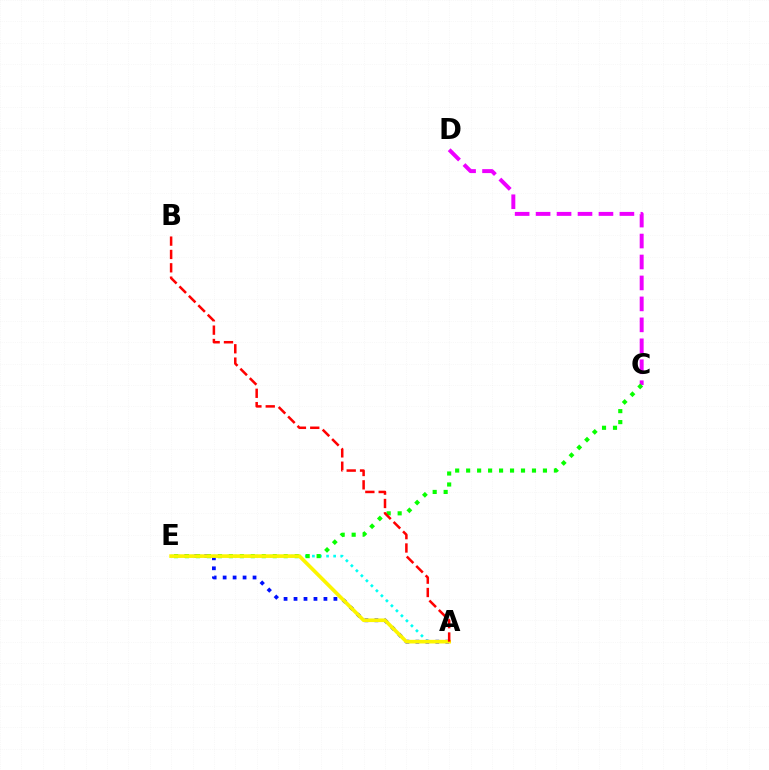{('A', 'E'): [{'color': '#00fff6', 'line_style': 'dotted', 'thickness': 1.92}, {'color': '#0010ff', 'line_style': 'dotted', 'thickness': 2.71}, {'color': '#fcf500', 'line_style': 'solid', 'thickness': 2.62}], ('C', 'D'): [{'color': '#ee00ff', 'line_style': 'dashed', 'thickness': 2.85}], ('C', 'E'): [{'color': '#08ff00', 'line_style': 'dotted', 'thickness': 2.98}], ('A', 'B'): [{'color': '#ff0000', 'line_style': 'dashed', 'thickness': 1.81}]}